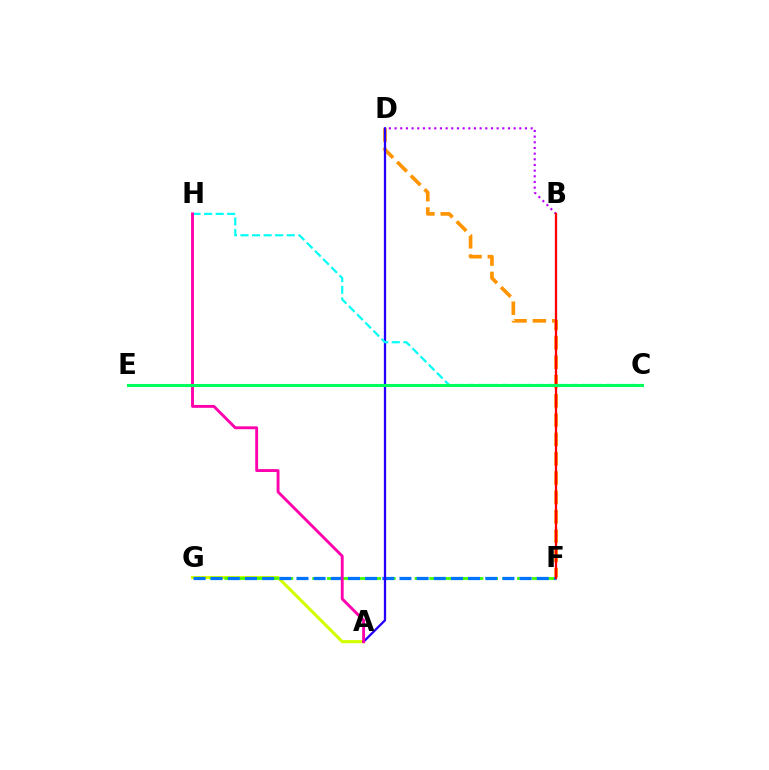{('A', 'G'): [{'color': '#d1ff00', 'line_style': 'solid', 'thickness': 2.22}], ('D', 'F'): [{'color': '#ff9400', 'line_style': 'dashed', 'thickness': 2.63}], ('F', 'G'): [{'color': '#3dff00', 'line_style': 'dashed', 'thickness': 1.99}, {'color': '#0074ff', 'line_style': 'dashed', 'thickness': 2.33}], ('A', 'D'): [{'color': '#2500ff', 'line_style': 'solid', 'thickness': 1.64}], ('C', 'H'): [{'color': '#00fff6', 'line_style': 'dashed', 'thickness': 1.57}], ('B', 'D'): [{'color': '#b900ff', 'line_style': 'dotted', 'thickness': 1.54}], ('A', 'H'): [{'color': '#ff00ac', 'line_style': 'solid', 'thickness': 2.07}], ('B', 'F'): [{'color': '#ff0000', 'line_style': 'solid', 'thickness': 1.65}], ('C', 'E'): [{'color': '#00ff5c', 'line_style': 'solid', 'thickness': 2.21}]}